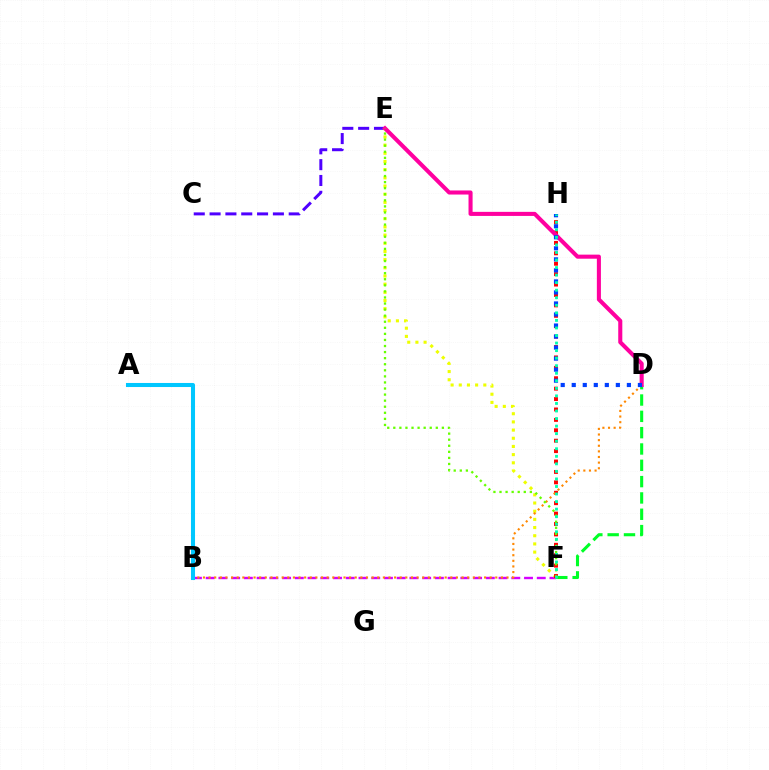{('D', 'F'): [{'color': '#00ff27', 'line_style': 'dashed', 'thickness': 2.22}], ('C', 'E'): [{'color': '#4f00ff', 'line_style': 'dashed', 'thickness': 2.15}], ('B', 'F'): [{'color': '#d600ff', 'line_style': 'dashed', 'thickness': 1.73}], ('E', 'F'): [{'color': '#eeff00', 'line_style': 'dotted', 'thickness': 2.22}, {'color': '#66ff00', 'line_style': 'dotted', 'thickness': 1.65}], ('F', 'H'): [{'color': '#ff0000', 'line_style': 'dotted', 'thickness': 2.83}, {'color': '#00ffaf', 'line_style': 'dotted', 'thickness': 2.05}], ('B', 'D'): [{'color': '#ff8800', 'line_style': 'dotted', 'thickness': 1.53}], ('D', 'E'): [{'color': '#ff00a0', 'line_style': 'solid', 'thickness': 2.93}], ('A', 'B'): [{'color': '#00c7ff', 'line_style': 'solid', 'thickness': 2.92}], ('D', 'H'): [{'color': '#003fff', 'line_style': 'dotted', 'thickness': 3.0}]}